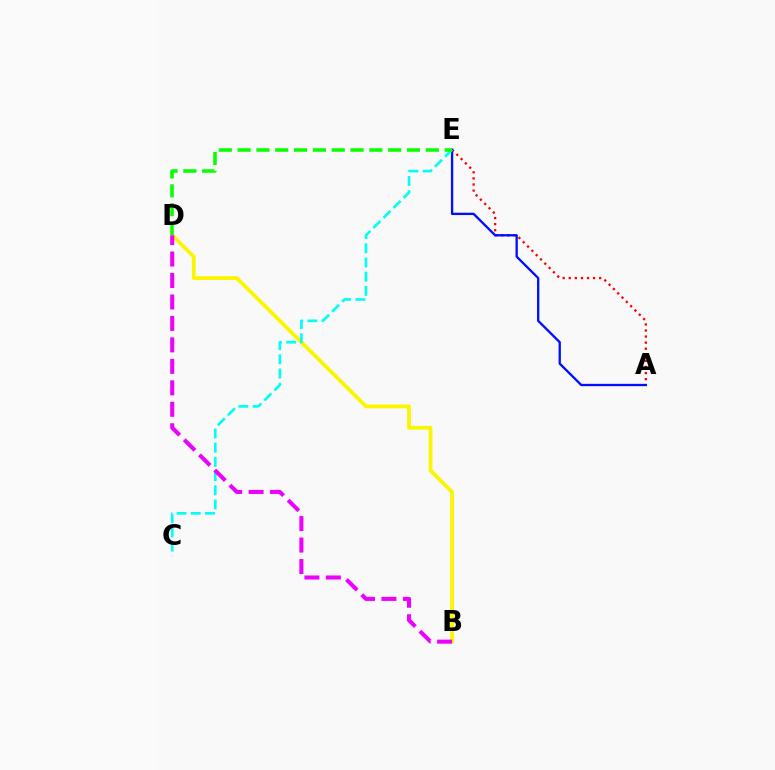{('B', 'D'): [{'color': '#fcf500', 'line_style': 'solid', 'thickness': 2.73}, {'color': '#ee00ff', 'line_style': 'dashed', 'thickness': 2.92}], ('A', 'E'): [{'color': '#ff0000', 'line_style': 'dotted', 'thickness': 1.65}, {'color': '#0010ff', 'line_style': 'solid', 'thickness': 1.68}], ('C', 'E'): [{'color': '#00fff6', 'line_style': 'dashed', 'thickness': 1.93}], ('D', 'E'): [{'color': '#08ff00', 'line_style': 'dashed', 'thickness': 2.56}]}